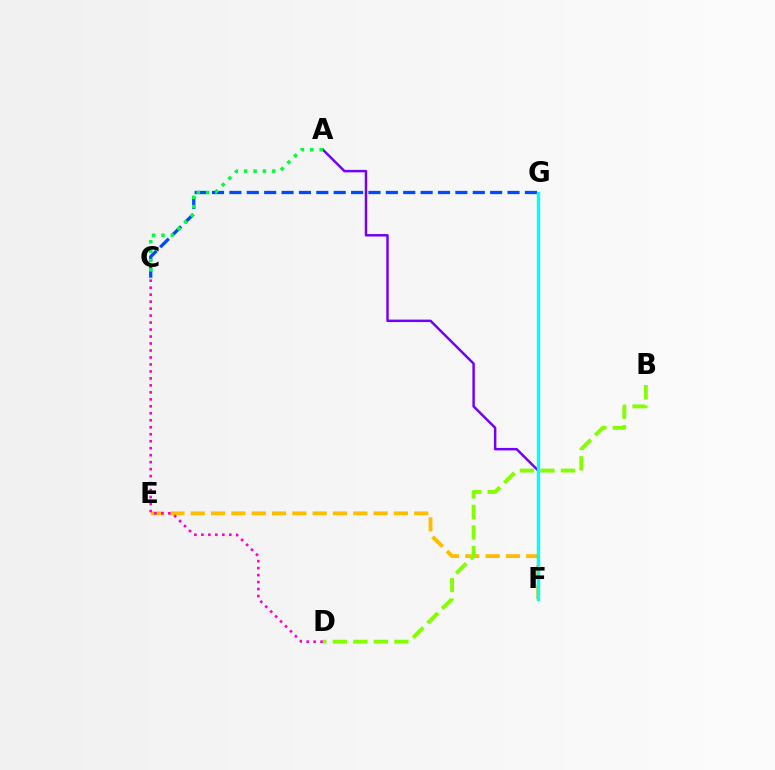{('E', 'F'): [{'color': '#ffbd00', 'line_style': 'dashed', 'thickness': 2.76}], ('B', 'D'): [{'color': '#84ff00', 'line_style': 'dashed', 'thickness': 2.79}], ('F', 'G'): [{'color': '#ff0000', 'line_style': 'dashed', 'thickness': 1.85}, {'color': '#00fff6', 'line_style': 'solid', 'thickness': 2.43}], ('A', 'F'): [{'color': '#7200ff', 'line_style': 'solid', 'thickness': 1.77}], ('C', 'G'): [{'color': '#004bff', 'line_style': 'dashed', 'thickness': 2.36}], ('C', 'D'): [{'color': '#ff00cf', 'line_style': 'dotted', 'thickness': 1.9}], ('A', 'C'): [{'color': '#00ff39', 'line_style': 'dotted', 'thickness': 2.54}]}